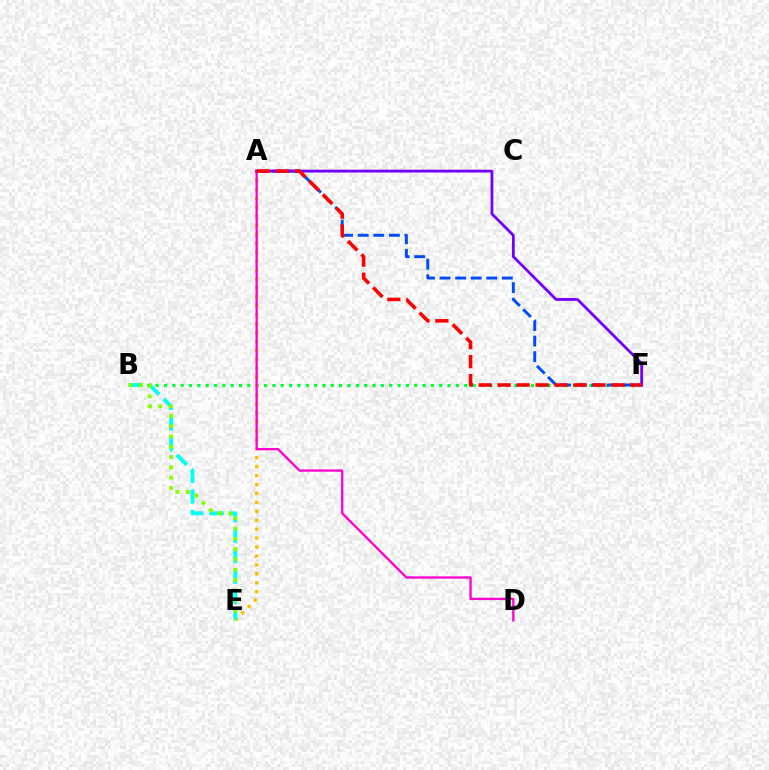{('B', 'F'): [{'color': '#00ff39', 'line_style': 'dotted', 'thickness': 2.27}], ('A', 'E'): [{'color': '#ffbd00', 'line_style': 'dotted', 'thickness': 2.43}], ('A', 'F'): [{'color': '#004bff', 'line_style': 'dashed', 'thickness': 2.12}, {'color': '#7200ff', 'line_style': 'solid', 'thickness': 2.01}, {'color': '#ff0000', 'line_style': 'dashed', 'thickness': 2.58}], ('B', 'E'): [{'color': '#00fff6', 'line_style': 'dashed', 'thickness': 2.78}, {'color': '#84ff00', 'line_style': 'dotted', 'thickness': 2.79}], ('A', 'D'): [{'color': '#ff00cf', 'line_style': 'solid', 'thickness': 1.66}]}